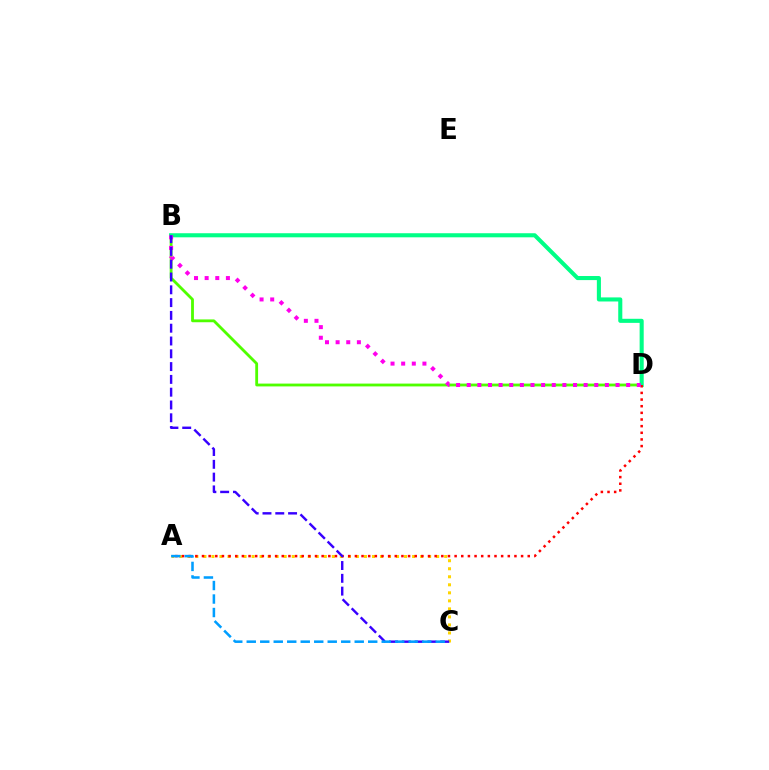{('B', 'D'): [{'color': '#4fff00', 'line_style': 'solid', 'thickness': 2.03}, {'color': '#00ff86', 'line_style': 'solid', 'thickness': 2.94}, {'color': '#ff00ed', 'line_style': 'dotted', 'thickness': 2.89}], ('A', 'C'): [{'color': '#ffd500', 'line_style': 'dotted', 'thickness': 2.18}, {'color': '#009eff', 'line_style': 'dashed', 'thickness': 1.83}], ('A', 'D'): [{'color': '#ff0000', 'line_style': 'dotted', 'thickness': 1.81}], ('B', 'C'): [{'color': '#3700ff', 'line_style': 'dashed', 'thickness': 1.74}]}